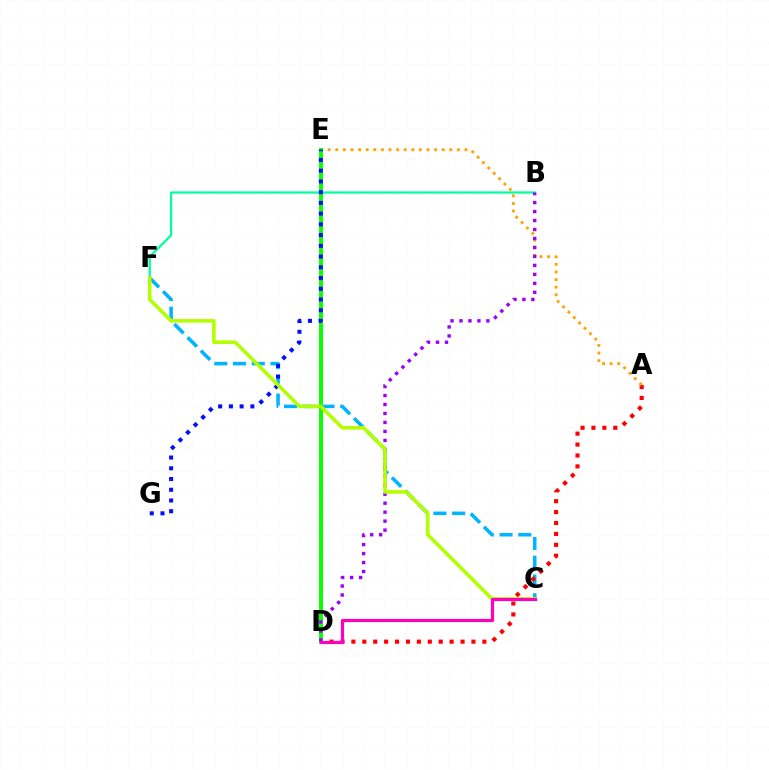{('C', 'F'): [{'color': '#00b5ff', 'line_style': 'dashed', 'thickness': 2.55}, {'color': '#b3ff00', 'line_style': 'solid', 'thickness': 2.57}], ('B', 'F'): [{'color': '#00ff9d', 'line_style': 'solid', 'thickness': 1.61}], ('A', 'D'): [{'color': '#ff0000', 'line_style': 'dotted', 'thickness': 2.97}], ('A', 'E'): [{'color': '#ffa500', 'line_style': 'dotted', 'thickness': 2.06}], ('D', 'E'): [{'color': '#08ff00', 'line_style': 'solid', 'thickness': 2.84}], ('B', 'D'): [{'color': '#9b00ff', 'line_style': 'dotted', 'thickness': 2.44}], ('E', 'G'): [{'color': '#0010ff', 'line_style': 'dotted', 'thickness': 2.92}], ('C', 'D'): [{'color': '#ff00bd', 'line_style': 'solid', 'thickness': 2.28}]}